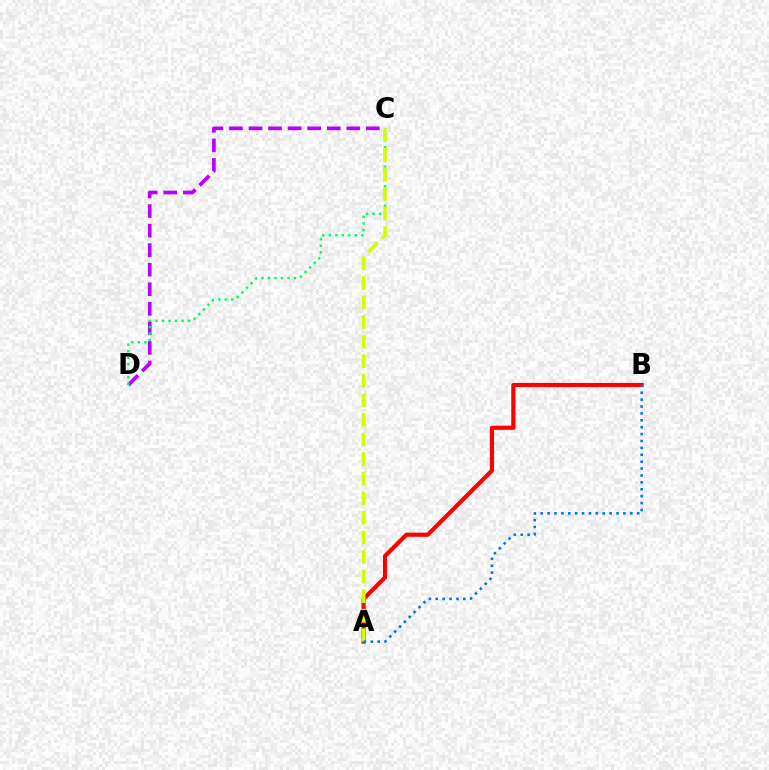{('A', 'B'): [{'color': '#ff0000', 'line_style': 'solid', 'thickness': 2.99}, {'color': '#0074ff', 'line_style': 'dotted', 'thickness': 1.87}], ('C', 'D'): [{'color': '#b900ff', 'line_style': 'dashed', 'thickness': 2.66}, {'color': '#00ff5c', 'line_style': 'dotted', 'thickness': 1.77}], ('A', 'C'): [{'color': '#d1ff00', 'line_style': 'dashed', 'thickness': 2.66}]}